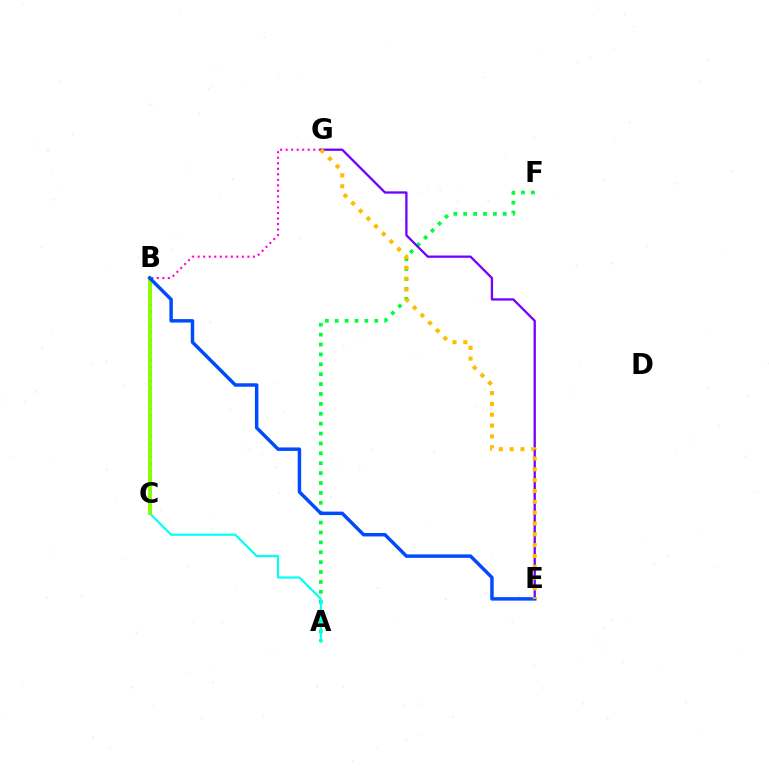{('B', 'C'): [{'color': '#ff0000', 'line_style': 'dotted', 'thickness': 1.88}, {'color': '#84ff00', 'line_style': 'solid', 'thickness': 2.75}], ('A', 'F'): [{'color': '#00ff39', 'line_style': 'dotted', 'thickness': 2.69}], ('B', 'G'): [{'color': '#ff00cf', 'line_style': 'dotted', 'thickness': 1.5}], ('A', 'C'): [{'color': '#00fff6', 'line_style': 'solid', 'thickness': 1.54}], ('E', 'G'): [{'color': '#7200ff', 'line_style': 'solid', 'thickness': 1.65}, {'color': '#ffbd00', 'line_style': 'dotted', 'thickness': 2.94}], ('B', 'E'): [{'color': '#004bff', 'line_style': 'solid', 'thickness': 2.49}]}